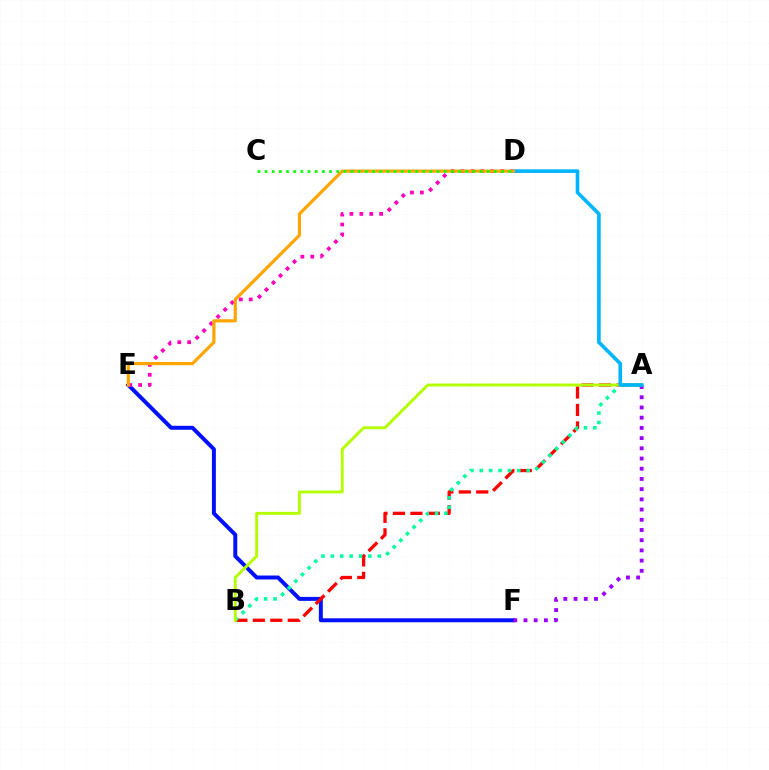{('E', 'F'): [{'color': '#0010ff', 'line_style': 'solid', 'thickness': 2.85}], ('A', 'B'): [{'color': '#ff0000', 'line_style': 'dashed', 'thickness': 2.37}, {'color': '#00ff9d', 'line_style': 'dotted', 'thickness': 2.55}, {'color': '#b3ff00', 'line_style': 'solid', 'thickness': 2.1}], ('A', 'F'): [{'color': '#9b00ff', 'line_style': 'dotted', 'thickness': 2.77}], ('D', 'E'): [{'color': '#ff00bd', 'line_style': 'dotted', 'thickness': 2.69}, {'color': '#ffa500', 'line_style': 'solid', 'thickness': 2.29}], ('A', 'D'): [{'color': '#00b5ff', 'line_style': 'solid', 'thickness': 2.62}], ('C', 'D'): [{'color': '#08ff00', 'line_style': 'dotted', 'thickness': 1.95}]}